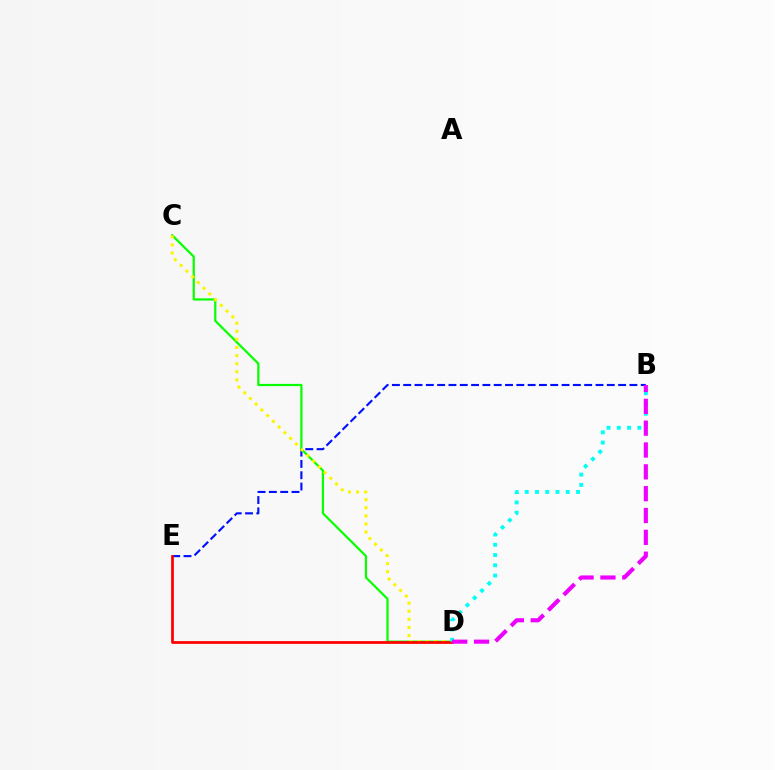{('B', 'E'): [{'color': '#0010ff', 'line_style': 'dashed', 'thickness': 1.54}], ('C', 'D'): [{'color': '#08ff00', 'line_style': 'solid', 'thickness': 1.6}, {'color': '#fcf500', 'line_style': 'dotted', 'thickness': 2.2}], ('D', 'E'): [{'color': '#ff0000', 'line_style': 'solid', 'thickness': 1.97}], ('B', 'D'): [{'color': '#00fff6', 'line_style': 'dotted', 'thickness': 2.79}, {'color': '#ee00ff', 'line_style': 'dashed', 'thickness': 2.97}]}